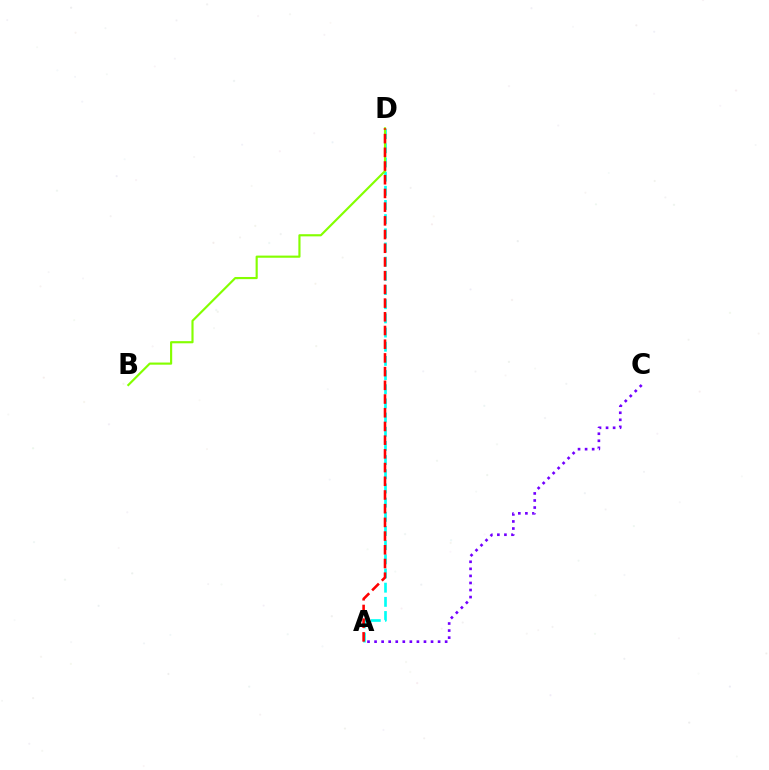{('A', 'D'): [{'color': '#00fff6', 'line_style': 'dashed', 'thickness': 1.93}, {'color': '#ff0000', 'line_style': 'dashed', 'thickness': 1.86}], ('B', 'D'): [{'color': '#84ff00', 'line_style': 'solid', 'thickness': 1.55}], ('A', 'C'): [{'color': '#7200ff', 'line_style': 'dotted', 'thickness': 1.92}]}